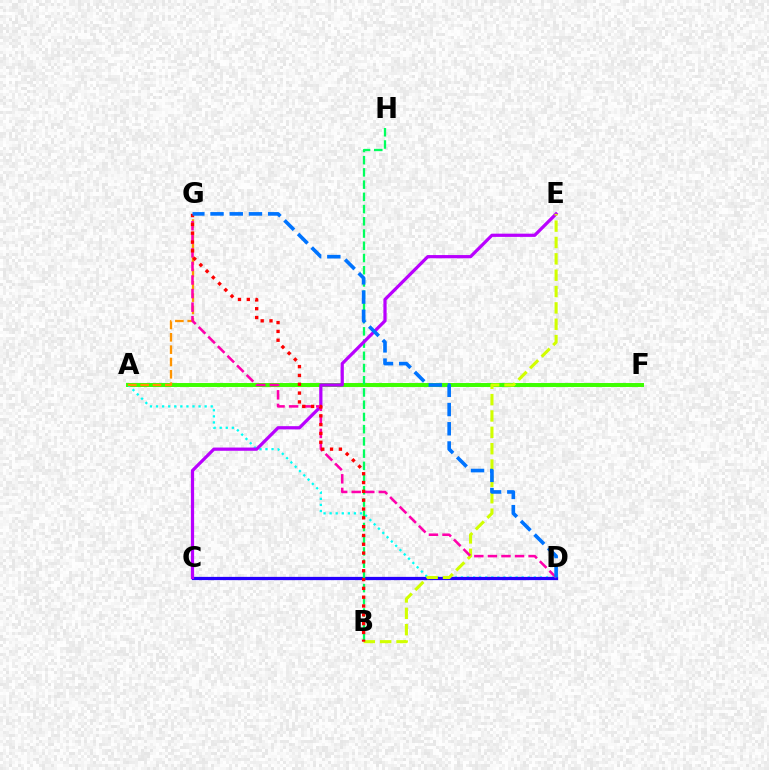{('A', 'F'): [{'color': '#3dff00', 'line_style': 'solid', 'thickness': 2.85}], ('A', 'D'): [{'color': '#00fff6', 'line_style': 'dotted', 'thickness': 1.65}], ('C', 'D'): [{'color': '#2500ff', 'line_style': 'solid', 'thickness': 2.33}], ('B', 'H'): [{'color': '#00ff5c', 'line_style': 'dashed', 'thickness': 1.66}], ('C', 'E'): [{'color': '#b900ff', 'line_style': 'solid', 'thickness': 2.32}], ('A', 'G'): [{'color': '#ff9400', 'line_style': 'dashed', 'thickness': 1.68}], ('B', 'E'): [{'color': '#d1ff00', 'line_style': 'dashed', 'thickness': 2.22}], ('D', 'G'): [{'color': '#ff00ac', 'line_style': 'dashed', 'thickness': 1.84}, {'color': '#0074ff', 'line_style': 'dashed', 'thickness': 2.61}], ('B', 'G'): [{'color': '#ff0000', 'line_style': 'dotted', 'thickness': 2.4}]}